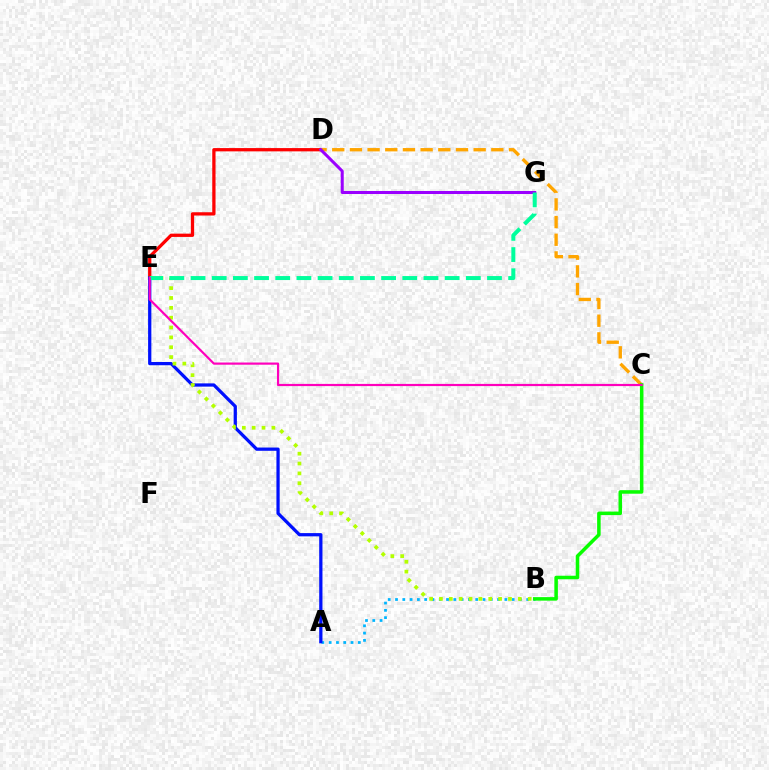{('D', 'E'): [{'color': '#ff0000', 'line_style': 'solid', 'thickness': 2.36}], ('A', 'B'): [{'color': '#00b5ff', 'line_style': 'dotted', 'thickness': 1.98}], ('A', 'E'): [{'color': '#0010ff', 'line_style': 'solid', 'thickness': 2.34}], ('B', 'E'): [{'color': '#b3ff00', 'line_style': 'dotted', 'thickness': 2.68}], ('C', 'D'): [{'color': '#ffa500', 'line_style': 'dashed', 'thickness': 2.4}], ('D', 'G'): [{'color': '#9b00ff', 'line_style': 'solid', 'thickness': 2.18}], ('E', 'G'): [{'color': '#00ff9d', 'line_style': 'dashed', 'thickness': 2.88}], ('B', 'C'): [{'color': '#08ff00', 'line_style': 'solid', 'thickness': 2.54}], ('C', 'E'): [{'color': '#ff00bd', 'line_style': 'solid', 'thickness': 1.57}]}